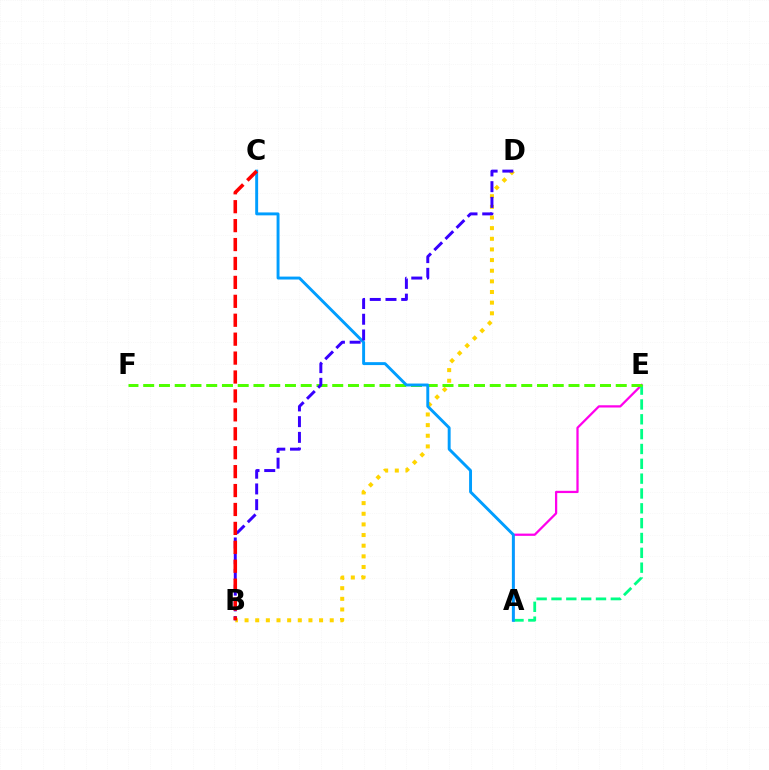{('A', 'E'): [{'color': '#ff00ed', 'line_style': 'solid', 'thickness': 1.62}, {'color': '#00ff86', 'line_style': 'dashed', 'thickness': 2.02}], ('B', 'D'): [{'color': '#ffd500', 'line_style': 'dotted', 'thickness': 2.89}, {'color': '#3700ff', 'line_style': 'dashed', 'thickness': 2.14}], ('E', 'F'): [{'color': '#4fff00', 'line_style': 'dashed', 'thickness': 2.14}], ('A', 'C'): [{'color': '#009eff', 'line_style': 'solid', 'thickness': 2.11}], ('B', 'C'): [{'color': '#ff0000', 'line_style': 'dashed', 'thickness': 2.57}]}